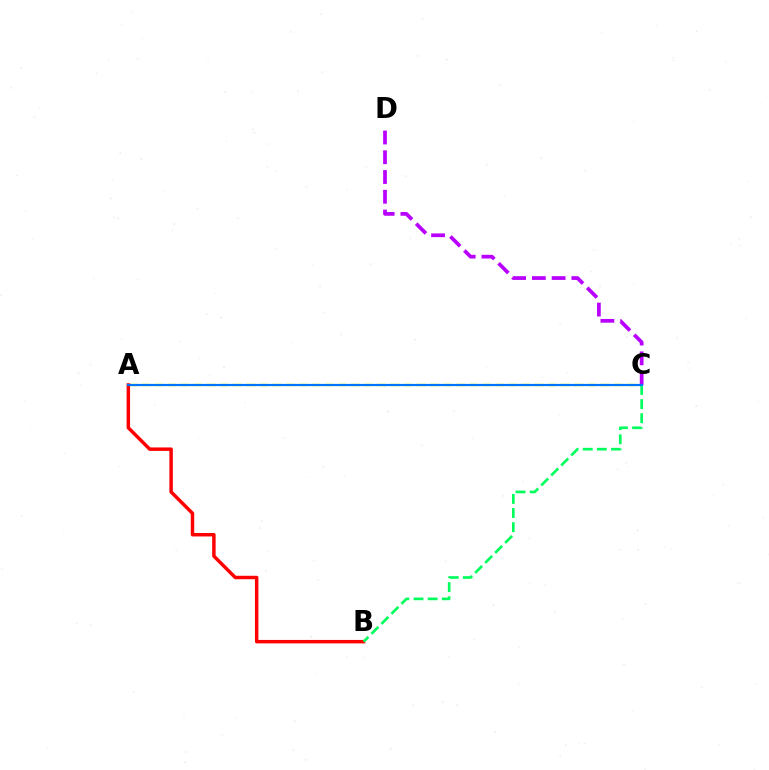{('A', 'C'): [{'color': '#d1ff00', 'line_style': 'dashed', 'thickness': 1.78}, {'color': '#0074ff', 'line_style': 'solid', 'thickness': 1.56}], ('C', 'D'): [{'color': '#b900ff', 'line_style': 'dashed', 'thickness': 2.68}], ('A', 'B'): [{'color': '#ff0000', 'line_style': 'solid', 'thickness': 2.49}], ('B', 'C'): [{'color': '#00ff5c', 'line_style': 'dashed', 'thickness': 1.92}]}